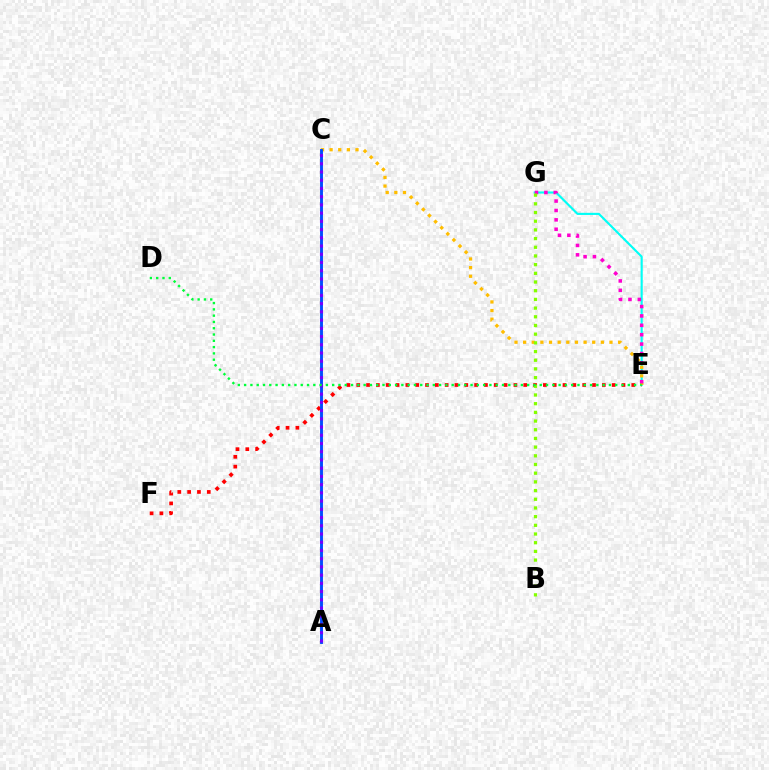{('E', 'G'): [{'color': '#00fff6', 'line_style': 'solid', 'thickness': 1.53}, {'color': '#ff00cf', 'line_style': 'dotted', 'thickness': 2.55}], ('E', 'F'): [{'color': '#ff0000', 'line_style': 'dotted', 'thickness': 2.67}], ('C', 'E'): [{'color': '#ffbd00', 'line_style': 'dotted', 'thickness': 2.35}], ('A', 'C'): [{'color': '#004bff', 'line_style': 'solid', 'thickness': 2.08}, {'color': '#7200ff', 'line_style': 'dotted', 'thickness': 2.24}], ('B', 'G'): [{'color': '#84ff00', 'line_style': 'dotted', 'thickness': 2.36}], ('D', 'E'): [{'color': '#00ff39', 'line_style': 'dotted', 'thickness': 1.71}]}